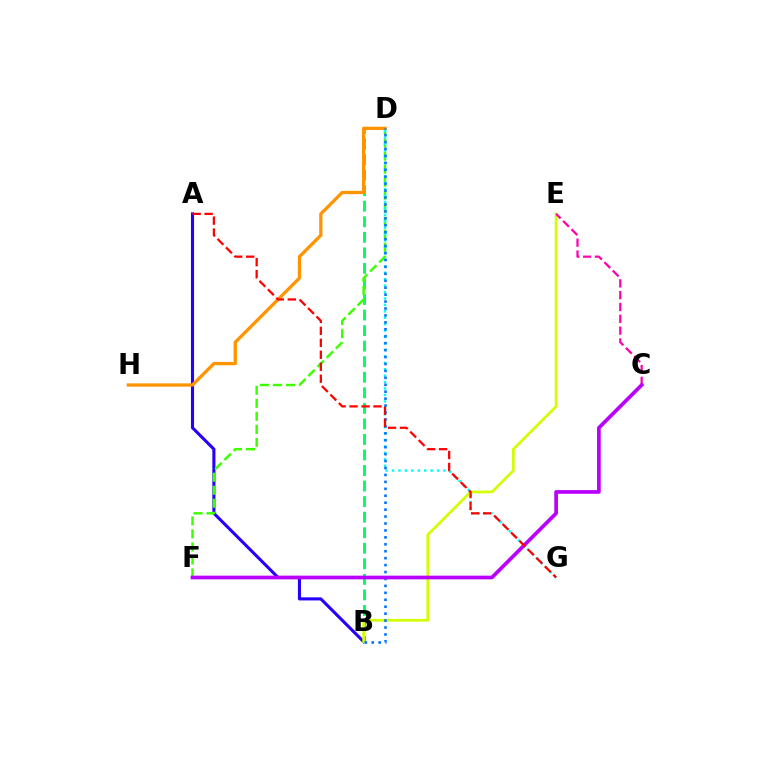{('A', 'B'): [{'color': '#2500ff', 'line_style': 'solid', 'thickness': 2.22}], ('B', 'D'): [{'color': '#00ff5c', 'line_style': 'dashed', 'thickness': 2.11}, {'color': '#0074ff', 'line_style': 'dotted', 'thickness': 1.88}], ('D', 'F'): [{'color': '#3dff00', 'line_style': 'dashed', 'thickness': 1.77}], ('D', 'H'): [{'color': '#ff9400', 'line_style': 'solid', 'thickness': 2.36}], ('D', 'G'): [{'color': '#00fff6', 'line_style': 'dotted', 'thickness': 1.75}], ('B', 'E'): [{'color': '#d1ff00', 'line_style': 'solid', 'thickness': 1.94}], ('C', 'E'): [{'color': '#ff00ac', 'line_style': 'dashed', 'thickness': 1.61}], ('C', 'F'): [{'color': '#b900ff', 'line_style': 'solid', 'thickness': 2.66}], ('A', 'G'): [{'color': '#ff0000', 'line_style': 'dashed', 'thickness': 1.63}]}